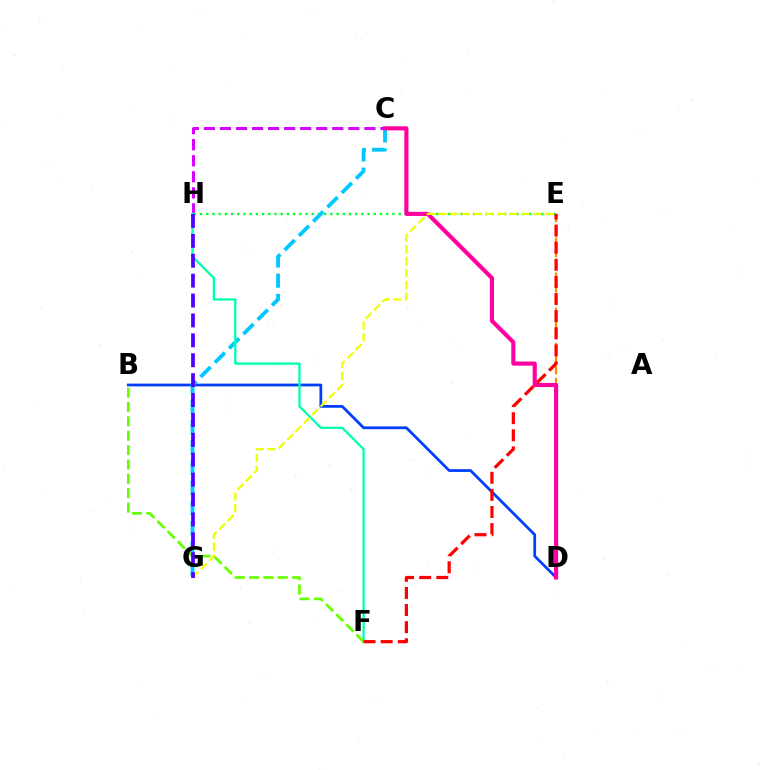{('B', 'D'): [{'color': '#003fff', 'line_style': 'solid', 'thickness': 1.99}], ('D', 'E'): [{'color': '#ff8800', 'line_style': 'dashed', 'thickness': 1.59}], ('C', 'H'): [{'color': '#d600ff', 'line_style': 'dashed', 'thickness': 2.18}], ('E', 'H'): [{'color': '#00ff27', 'line_style': 'dotted', 'thickness': 1.69}], ('C', 'G'): [{'color': '#00c7ff', 'line_style': 'dashed', 'thickness': 2.75}], ('C', 'D'): [{'color': '#ff00a0', 'line_style': 'solid', 'thickness': 2.96}], ('F', 'H'): [{'color': '#00ffaf', 'line_style': 'solid', 'thickness': 1.66}], ('B', 'F'): [{'color': '#66ff00', 'line_style': 'dashed', 'thickness': 1.95}], ('E', 'G'): [{'color': '#eeff00', 'line_style': 'dashed', 'thickness': 1.61}], ('E', 'F'): [{'color': '#ff0000', 'line_style': 'dashed', 'thickness': 2.32}], ('G', 'H'): [{'color': '#4f00ff', 'line_style': 'dashed', 'thickness': 2.7}]}